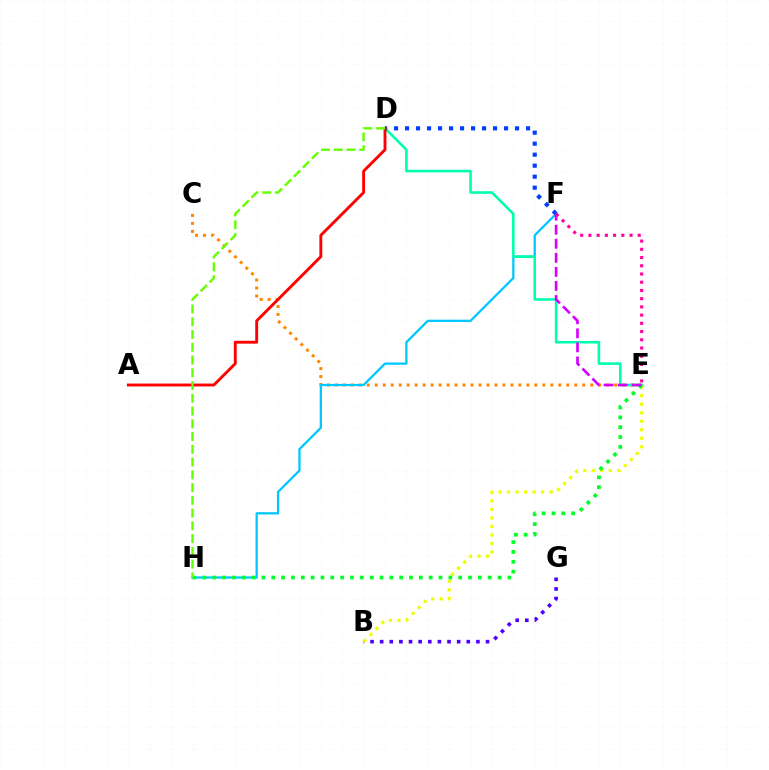{('C', 'E'): [{'color': '#ff8800', 'line_style': 'dotted', 'thickness': 2.17}], ('F', 'H'): [{'color': '#00c7ff', 'line_style': 'solid', 'thickness': 1.64}], ('D', 'E'): [{'color': '#00ffaf', 'line_style': 'solid', 'thickness': 1.86}], ('B', 'G'): [{'color': '#4f00ff', 'line_style': 'dotted', 'thickness': 2.62}], ('B', 'E'): [{'color': '#eeff00', 'line_style': 'dotted', 'thickness': 2.31}], ('E', 'H'): [{'color': '#00ff27', 'line_style': 'dotted', 'thickness': 2.67}], ('D', 'F'): [{'color': '#003fff', 'line_style': 'dotted', 'thickness': 2.99}], ('A', 'D'): [{'color': '#ff0000', 'line_style': 'solid', 'thickness': 2.07}], ('E', 'F'): [{'color': '#d600ff', 'line_style': 'dashed', 'thickness': 1.91}, {'color': '#ff00a0', 'line_style': 'dotted', 'thickness': 2.23}], ('D', 'H'): [{'color': '#66ff00', 'line_style': 'dashed', 'thickness': 1.73}]}